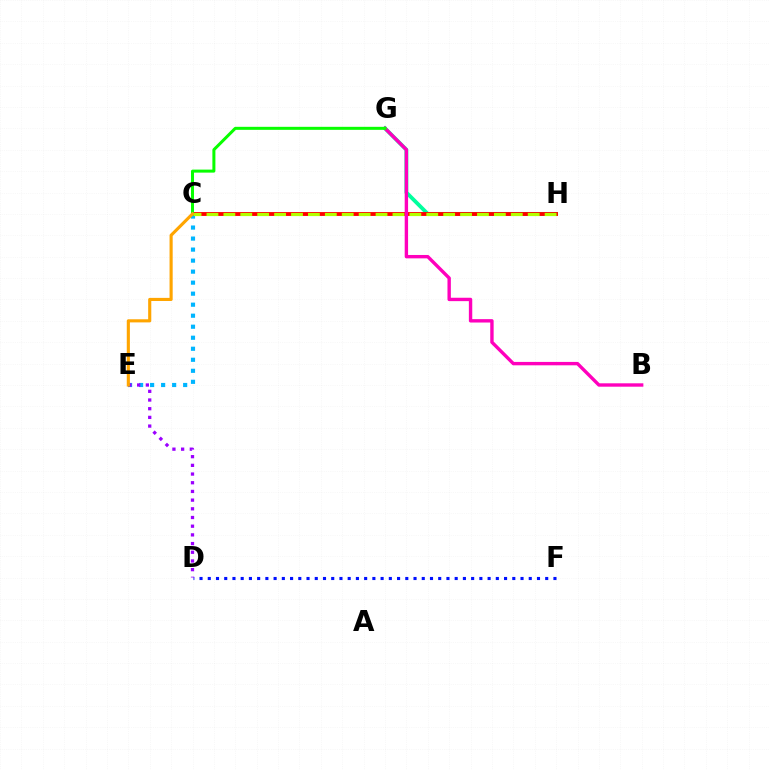{('G', 'H'): [{'color': '#00ff9d', 'line_style': 'solid', 'thickness': 2.75}], ('C', 'H'): [{'color': '#ff0000', 'line_style': 'solid', 'thickness': 2.78}, {'color': '#b3ff00', 'line_style': 'dashed', 'thickness': 2.3}], ('D', 'F'): [{'color': '#0010ff', 'line_style': 'dotted', 'thickness': 2.24}], ('C', 'E'): [{'color': '#00b5ff', 'line_style': 'dotted', 'thickness': 2.99}, {'color': '#ffa500', 'line_style': 'solid', 'thickness': 2.25}], ('B', 'G'): [{'color': '#ff00bd', 'line_style': 'solid', 'thickness': 2.44}], ('D', 'E'): [{'color': '#9b00ff', 'line_style': 'dotted', 'thickness': 2.36}], ('C', 'G'): [{'color': '#08ff00', 'line_style': 'solid', 'thickness': 2.17}]}